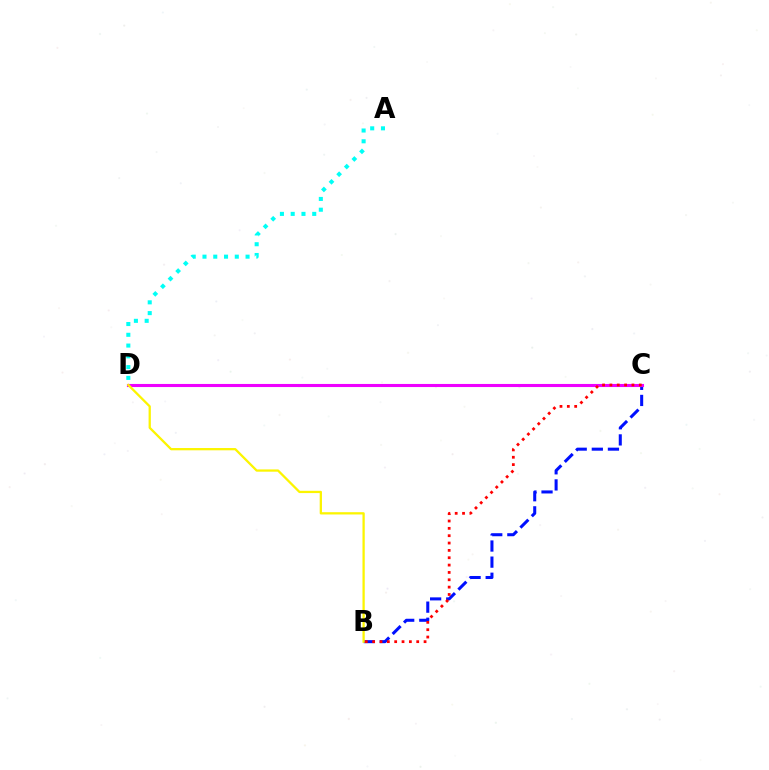{('C', 'D'): [{'color': '#08ff00', 'line_style': 'solid', 'thickness': 2.05}, {'color': '#ee00ff', 'line_style': 'solid', 'thickness': 2.23}], ('B', 'C'): [{'color': '#0010ff', 'line_style': 'dashed', 'thickness': 2.19}, {'color': '#ff0000', 'line_style': 'dotted', 'thickness': 2.0}], ('B', 'D'): [{'color': '#fcf500', 'line_style': 'solid', 'thickness': 1.64}], ('A', 'D'): [{'color': '#00fff6', 'line_style': 'dotted', 'thickness': 2.93}]}